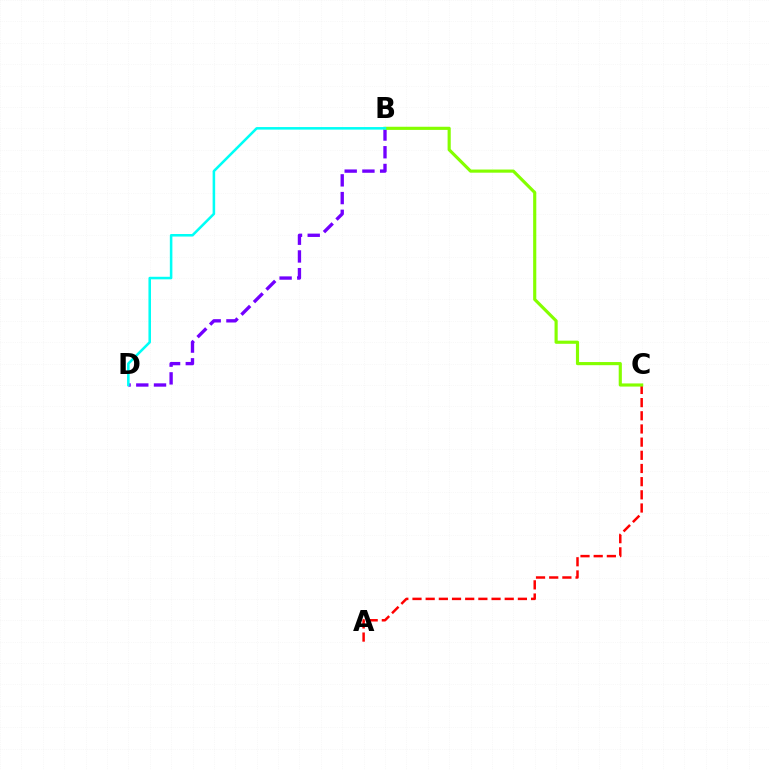{('A', 'C'): [{'color': '#ff0000', 'line_style': 'dashed', 'thickness': 1.79}], ('B', 'D'): [{'color': '#7200ff', 'line_style': 'dashed', 'thickness': 2.41}, {'color': '#00fff6', 'line_style': 'solid', 'thickness': 1.84}], ('B', 'C'): [{'color': '#84ff00', 'line_style': 'solid', 'thickness': 2.27}]}